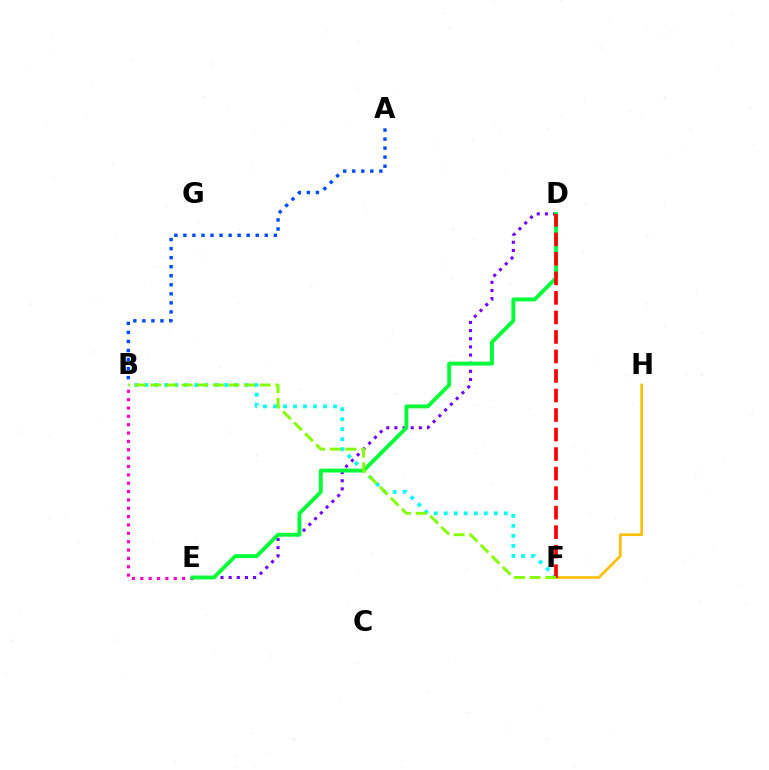{('B', 'F'): [{'color': '#00fff6', 'line_style': 'dotted', 'thickness': 2.72}, {'color': '#84ff00', 'line_style': 'dashed', 'thickness': 2.12}], ('A', 'B'): [{'color': '#004bff', 'line_style': 'dotted', 'thickness': 2.46}], ('B', 'E'): [{'color': '#ff00cf', 'line_style': 'dotted', 'thickness': 2.27}], ('F', 'H'): [{'color': '#ffbd00', 'line_style': 'solid', 'thickness': 1.92}], ('D', 'E'): [{'color': '#7200ff', 'line_style': 'dotted', 'thickness': 2.22}, {'color': '#00ff39', 'line_style': 'solid', 'thickness': 2.79}], ('D', 'F'): [{'color': '#ff0000', 'line_style': 'dashed', 'thickness': 2.65}]}